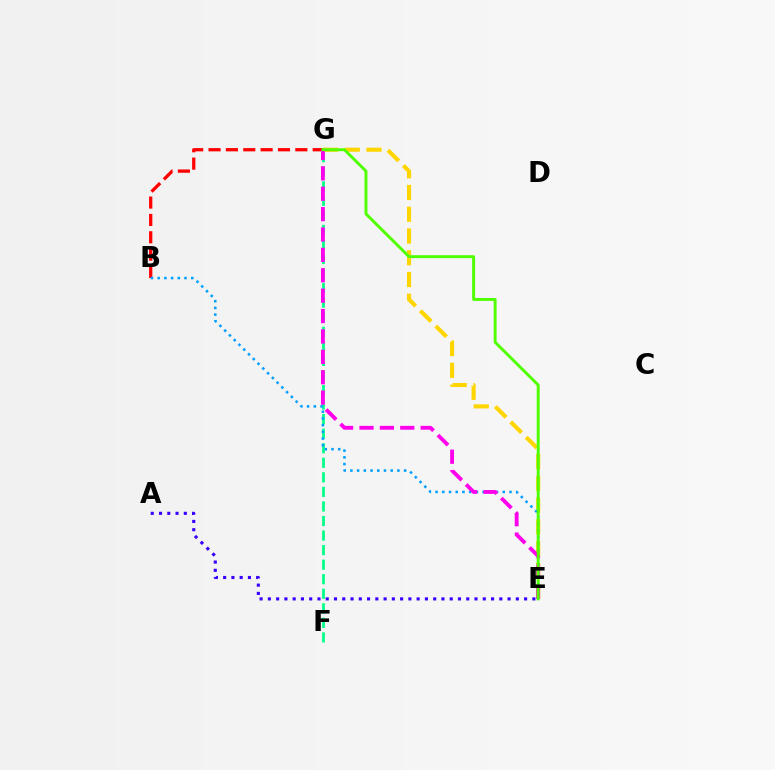{('B', 'G'): [{'color': '#ff0000', 'line_style': 'dashed', 'thickness': 2.36}], ('F', 'G'): [{'color': '#00ff86', 'line_style': 'dashed', 'thickness': 1.98}], ('E', 'G'): [{'color': '#ffd500', 'line_style': 'dashed', 'thickness': 2.95}, {'color': '#ff00ed', 'line_style': 'dashed', 'thickness': 2.77}, {'color': '#4fff00', 'line_style': 'solid', 'thickness': 2.1}], ('B', 'E'): [{'color': '#009eff', 'line_style': 'dotted', 'thickness': 1.82}], ('A', 'E'): [{'color': '#3700ff', 'line_style': 'dotted', 'thickness': 2.25}]}